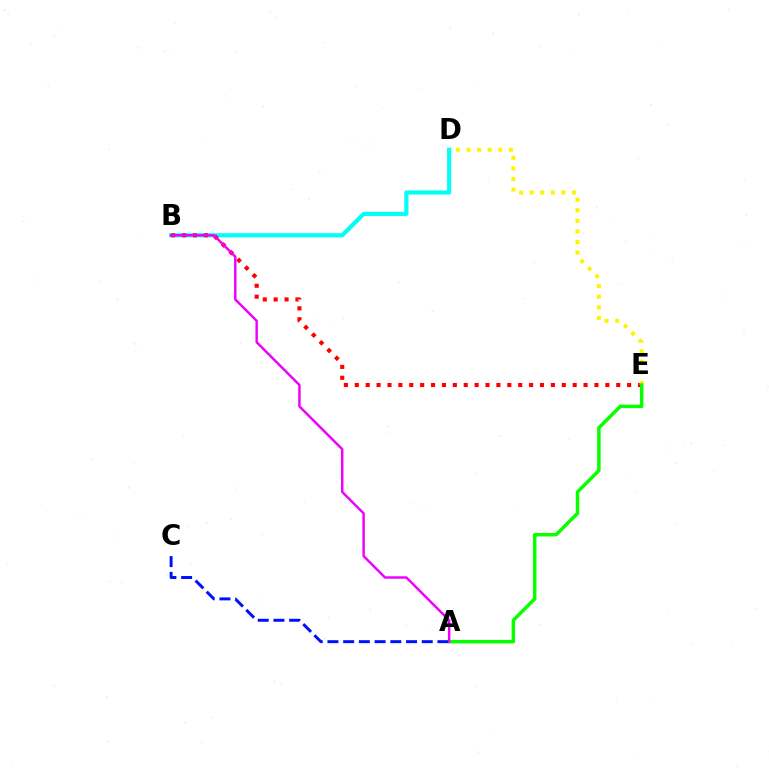{('B', 'D'): [{'color': '#00fff6', 'line_style': 'solid', 'thickness': 3.0}], ('B', 'E'): [{'color': '#ff0000', 'line_style': 'dotted', 'thickness': 2.96}], ('D', 'E'): [{'color': '#fcf500', 'line_style': 'dotted', 'thickness': 2.88}], ('A', 'E'): [{'color': '#08ff00', 'line_style': 'solid', 'thickness': 2.49}], ('A', 'C'): [{'color': '#0010ff', 'line_style': 'dashed', 'thickness': 2.13}], ('A', 'B'): [{'color': '#ee00ff', 'line_style': 'solid', 'thickness': 1.76}]}